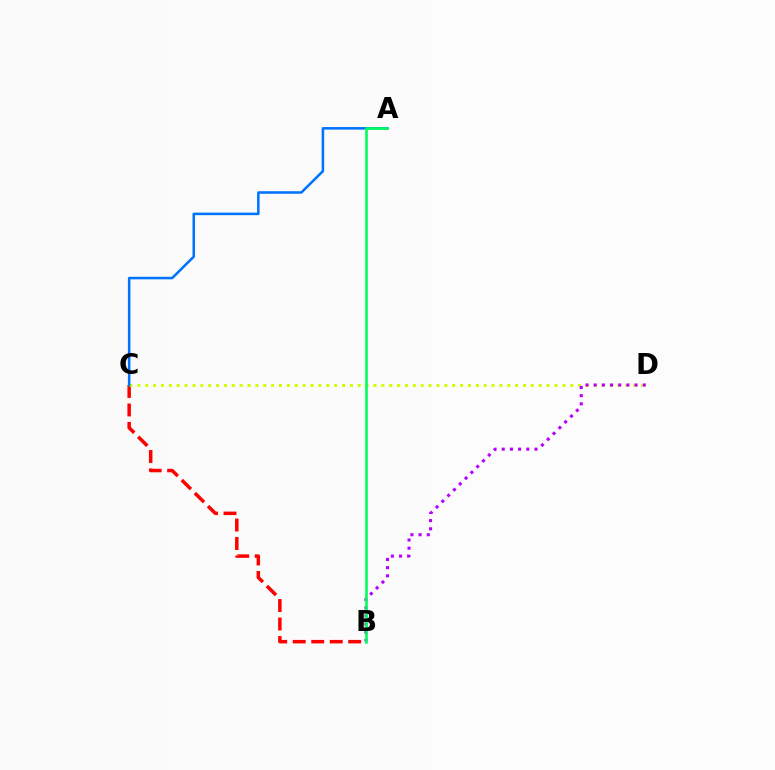{('B', 'C'): [{'color': '#ff0000', 'line_style': 'dashed', 'thickness': 2.51}], ('C', 'D'): [{'color': '#d1ff00', 'line_style': 'dotted', 'thickness': 2.14}], ('B', 'D'): [{'color': '#b900ff', 'line_style': 'dotted', 'thickness': 2.22}], ('A', 'C'): [{'color': '#0074ff', 'line_style': 'solid', 'thickness': 1.83}], ('A', 'B'): [{'color': '#00ff5c', 'line_style': 'solid', 'thickness': 1.88}]}